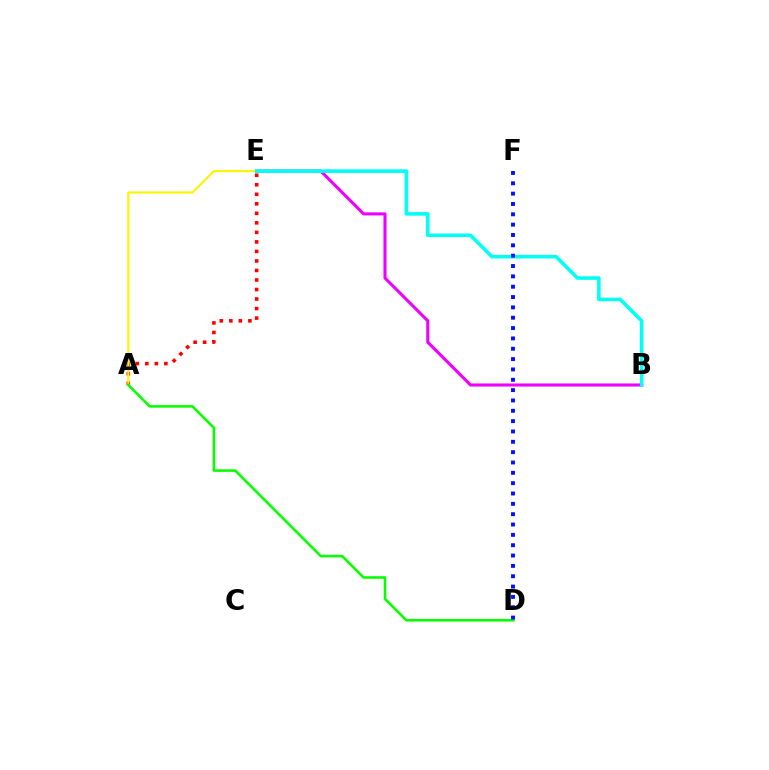{('B', 'E'): [{'color': '#ee00ff', 'line_style': 'solid', 'thickness': 2.22}, {'color': '#00fff6', 'line_style': 'solid', 'thickness': 2.57}], ('A', 'E'): [{'color': '#ff0000', 'line_style': 'dotted', 'thickness': 2.59}, {'color': '#fcf500', 'line_style': 'solid', 'thickness': 1.55}], ('A', 'D'): [{'color': '#08ff00', 'line_style': 'solid', 'thickness': 1.86}], ('D', 'F'): [{'color': '#0010ff', 'line_style': 'dotted', 'thickness': 2.81}]}